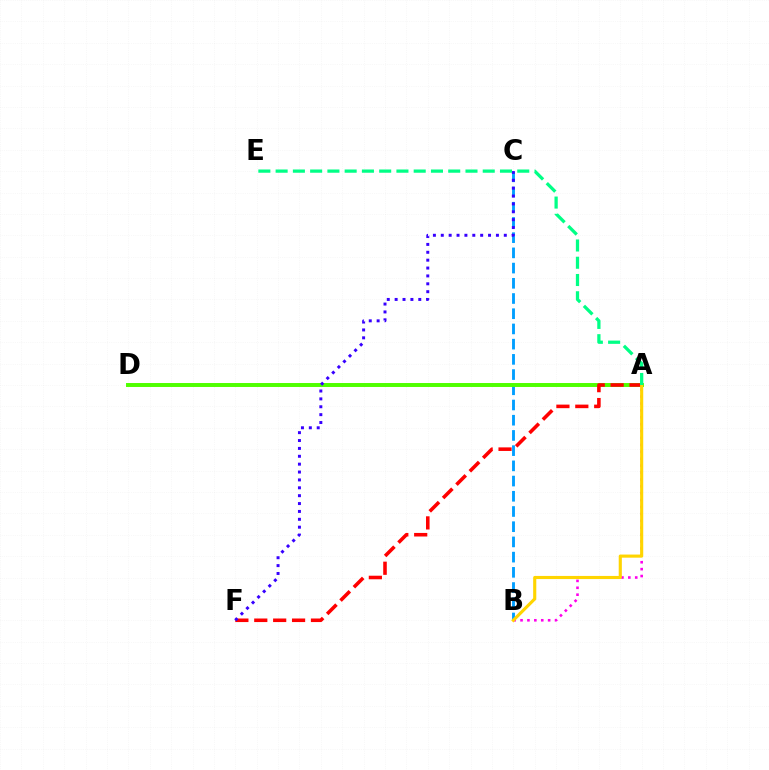{('B', 'C'): [{'color': '#009eff', 'line_style': 'dashed', 'thickness': 2.07}], ('A', 'D'): [{'color': '#4fff00', 'line_style': 'solid', 'thickness': 2.85}], ('A', 'B'): [{'color': '#ff00ed', 'line_style': 'dotted', 'thickness': 1.88}, {'color': '#ffd500', 'line_style': 'solid', 'thickness': 2.25}], ('A', 'F'): [{'color': '#ff0000', 'line_style': 'dashed', 'thickness': 2.57}], ('C', 'F'): [{'color': '#3700ff', 'line_style': 'dotted', 'thickness': 2.14}], ('A', 'E'): [{'color': '#00ff86', 'line_style': 'dashed', 'thickness': 2.34}]}